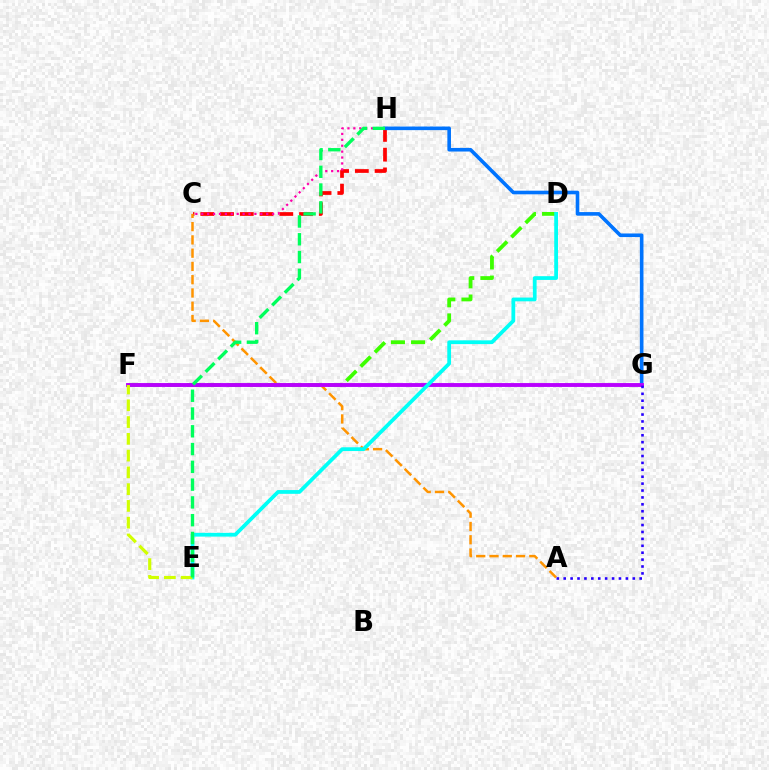{('C', 'H'): [{'color': '#ff0000', 'line_style': 'dashed', 'thickness': 2.68}, {'color': '#ff00ac', 'line_style': 'dotted', 'thickness': 1.6}], ('G', 'H'): [{'color': '#0074ff', 'line_style': 'solid', 'thickness': 2.6}], ('D', 'F'): [{'color': '#3dff00', 'line_style': 'dashed', 'thickness': 2.74}], ('A', 'C'): [{'color': '#ff9400', 'line_style': 'dashed', 'thickness': 1.8}], ('F', 'G'): [{'color': '#b900ff', 'line_style': 'solid', 'thickness': 2.79}], ('A', 'G'): [{'color': '#2500ff', 'line_style': 'dotted', 'thickness': 1.88}], ('D', 'E'): [{'color': '#00fff6', 'line_style': 'solid', 'thickness': 2.71}], ('E', 'F'): [{'color': '#d1ff00', 'line_style': 'dashed', 'thickness': 2.28}], ('E', 'H'): [{'color': '#00ff5c', 'line_style': 'dashed', 'thickness': 2.41}]}